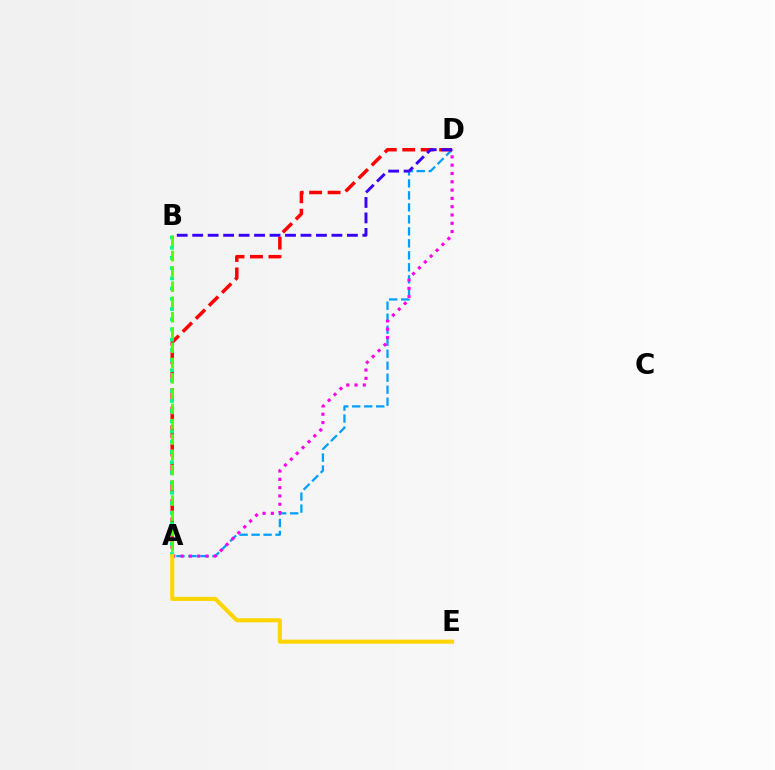{('A', 'D'): [{'color': '#009eff', 'line_style': 'dashed', 'thickness': 1.63}, {'color': '#ff0000', 'line_style': 'dashed', 'thickness': 2.51}, {'color': '#ff00ed', 'line_style': 'dotted', 'thickness': 2.26}], ('A', 'B'): [{'color': '#00ff86', 'line_style': 'dotted', 'thickness': 2.77}, {'color': '#4fff00', 'line_style': 'dashed', 'thickness': 2.08}], ('B', 'D'): [{'color': '#3700ff', 'line_style': 'dashed', 'thickness': 2.1}], ('A', 'E'): [{'color': '#ffd500', 'line_style': 'solid', 'thickness': 2.93}]}